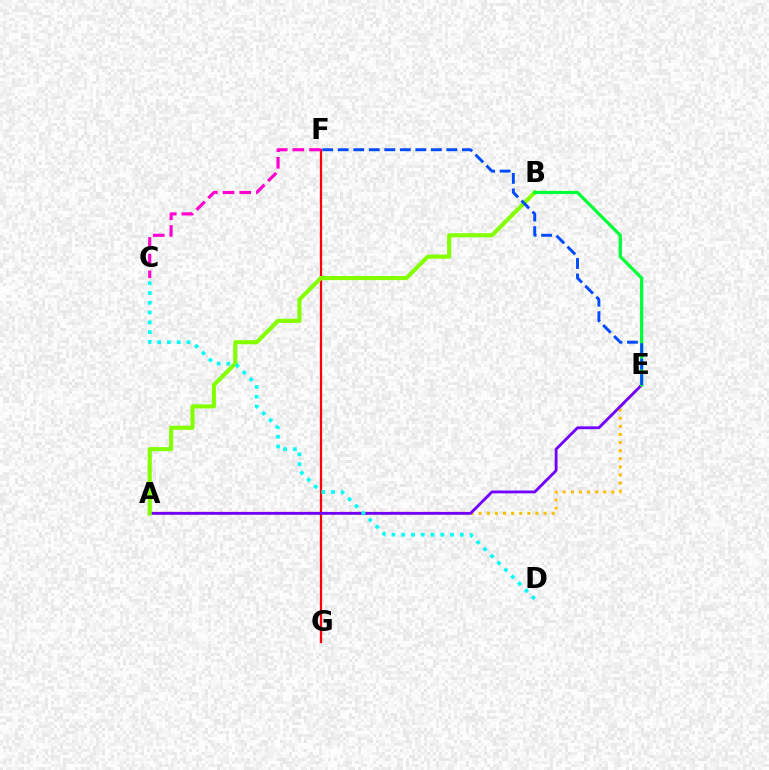{('A', 'E'): [{'color': '#ffbd00', 'line_style': 'dotted', 'thickness': 2.2}, {'color': '#7200ff', 'line_style': 'solid', 'thickness': 2.05}], ('F', 'G'): [{'color': '#ff0000', 'line_style': 'solid', 'thickness': 1.62}], ('A', 'B'): [{'color': '#84ff00', 'line_style': 'solid', 'thickness': 2.96}], ('C', 'D'): [{'color': '#00fff6', 'line_style': 'dotted', 'thickness': 2.65}], ('C', 'F'): [{'color': '#ff00cf', 'line_style': 'dashed', 'thickness': 2.27}], ('B', 'E'): [{'color': '#00ff39', 'line_style': 'solid', 'thickness': 2.34}], ('E', 'F'): [{'color': '#004bff', 'line_style': 'dashed', 'thickness': 2.11}]}